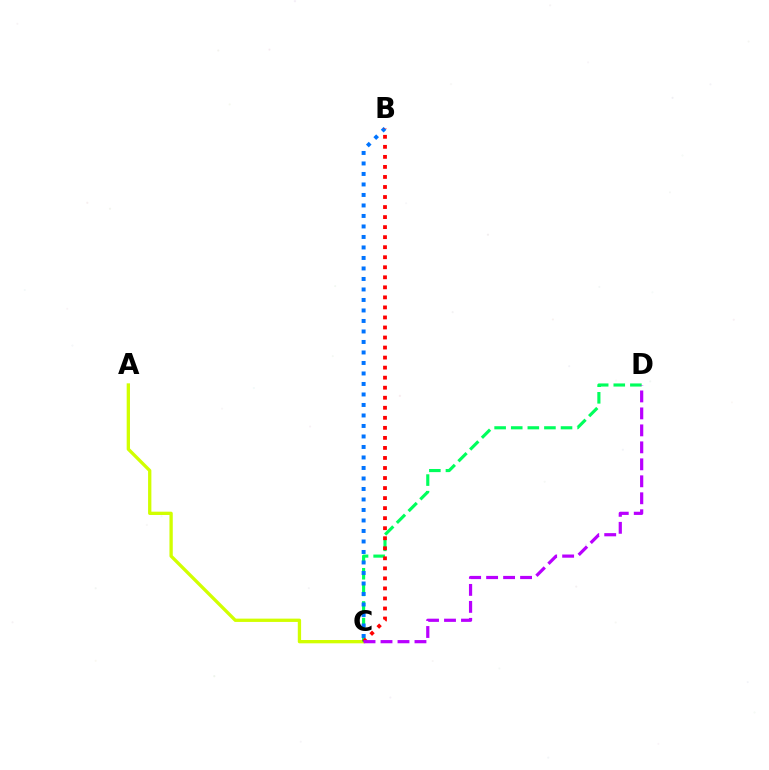{('A', 'C'): [{'color': '#d1ff00', 'line_style': 'solid', 'thickness': 2.38}], ('C', 'D'): [{'color': '#00ff5c', 'line_style': 'dashed', 'thickness': 2.25}, {'color': '#b900ff', 'line_style': 'dashed', 'thickness': 2.31}], ('B', 'C'): [{'color': '#0074ff', 'line_style': 'dotted', 'thickness': 2.85}, {'color': '#ff0000', 'line_style': 'dotted', 'thickness': 2.73}]}